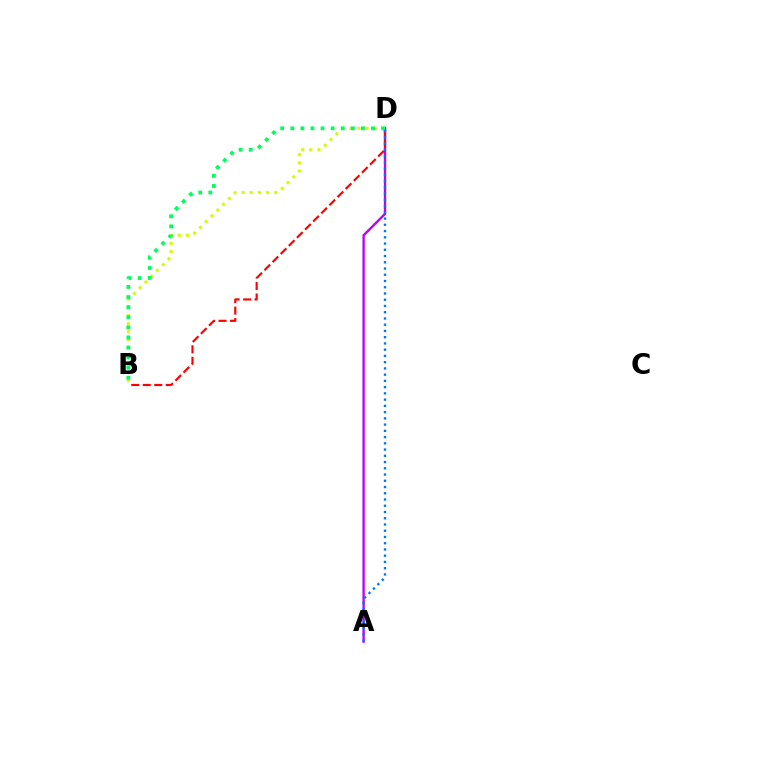{('B', 'D'): [{'color': '#d1ff00', 'line_style': 'dotted', 'thickness': 2.22}, {'color': '#ff0000', 'line_style': 'dashed', 'thickness': 1.56}, {'color': '#00ff5c', 'line_style': 'dotted', 'thickness': 2.74}], ('A', 'D'): [{'color': '#b900ff', 'line_style': 'solid', 'thickness': 1.69}, {'color': '#0074ff', 'line_style': 'dotted', 'thickness': 1.7}]}